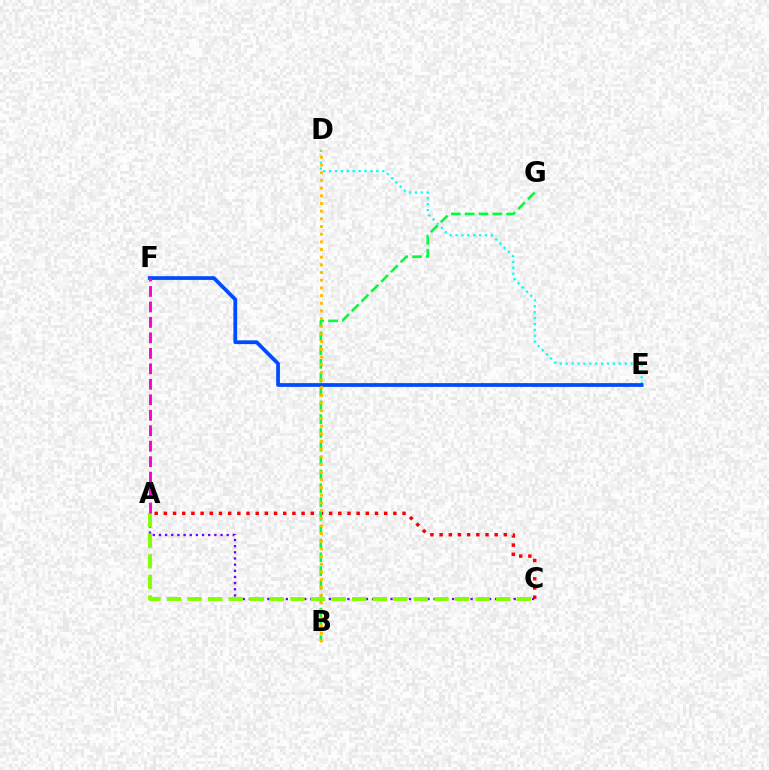{('D', 'E'): [{'color': '#00fff6', 'line_style': 'dotted', 'thickness': 1.61}], ('A', 'C'): [{'color': '#7200ff', 'line_style': 'dotted', 'thickness': 1.67}, {'color': '#ff0000', 'line_style': 'dotted', 'thickness': 2.49}, {'color': '#84ff00', 'line_style': 'dashed', 'thickness': 2.79}], ('B', 'G'): [{'color': '#00ff39', 'line_style': 'dashed', 'thickness': 1.88}], ('E', 'F'): [{'color': '#004bff', 'line_style': 'solid', 'thickness': 2.7}], ('A', 'F'): [{'color': '#ff00cf', 'line_style': 'dashed', 'thickness': 2.1}], ('B', 'D'): [{'color': '#ffbd00', 'line_style': 'dotted', 'thickness': 2.09}]}